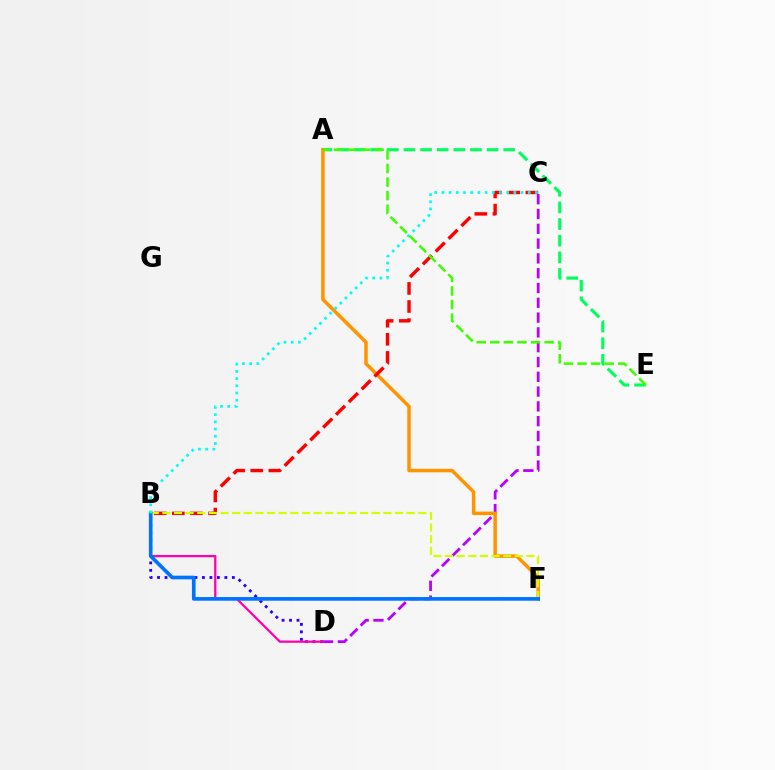{('C', 'D'): [{'color': '#b900ff', 'line_style': 'dashed', 'thickness': 2.01}], ('B', 'D'): [{'color': '#2500ff', 'line_style': 'dotted', 'thickness': 2.03}, {'color': '#ff00ac', 'line_style': 'solid', 'thickness': 1.62}], ('A', 'E'): [{'color': '#00ff5c', 'line_style': 'dashed', 'thickness': 2.26}, {'color': '#3dff00', 'line_style': 'dashed', 'thickness': 1.84}], ('A', 'F'): [{'color': '#ff9400', 'line_style': 'solid', 'thickness': 2.53}], ('B', 'C'): [{'color': '#ff0000', 'line_style': 'dashed', 'thickness': 2.46}, {'color': '#00fff6', 'line_style': 'dotted', 'thickness': 1.96}], ('B', 'F'): [{'color': '#d1ff00', 'line_style': 'dashed', 'thickness': 1.58}, {'color': '#0074ff', 'line_style': 'solid', 'thickness': 2.64}]}